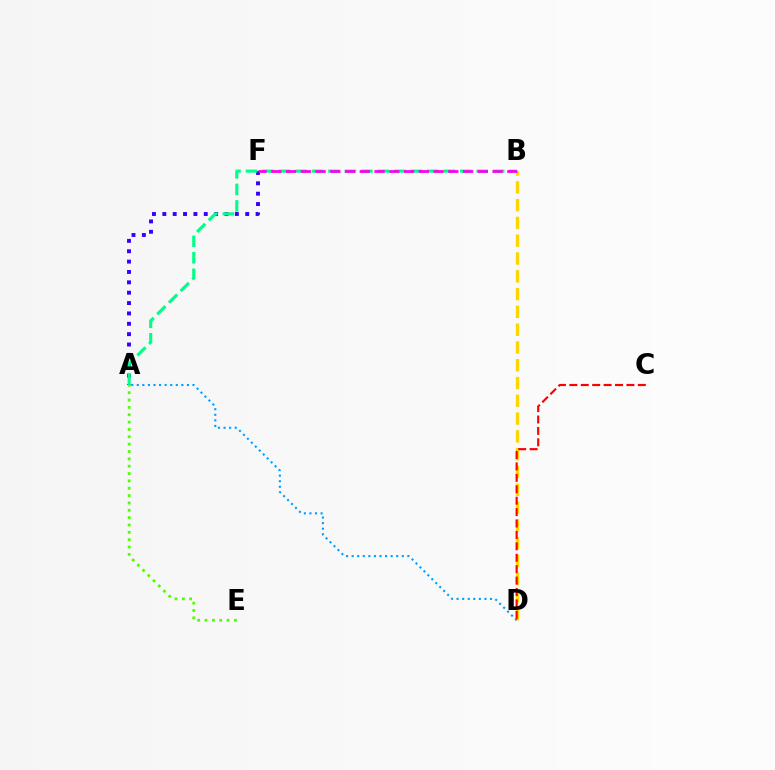{('B', 'D'): [{'color': '#ffd500', 'line_style': 'dashed', 'thickness': 2.42}], ('A', 'F'): [{'color': '#3700ff', 'line_style': 'dotted', 'thickness': 2.82}], ('A', 'B'): [{'color': '#00ff86', 'line_style': 'dashed', 'thickness': 2.24}], ('A', 'D'): [{'color': '#009eff', 'line_style': 'dotted', 'thickness': 1.51}], ('B', 'F'): [{'color': '#ff00ed', 'line_style': 'dashed', 'thickness': 2.0}], ('A', 'E'): [{'color': '#4fff00', 'line_style': 'dotted', 'thickness': 2.0}], ('C', 'D'): [{'color': '#ff0000', 'line_style': 'dashed', 'thickness': 1.55}]}